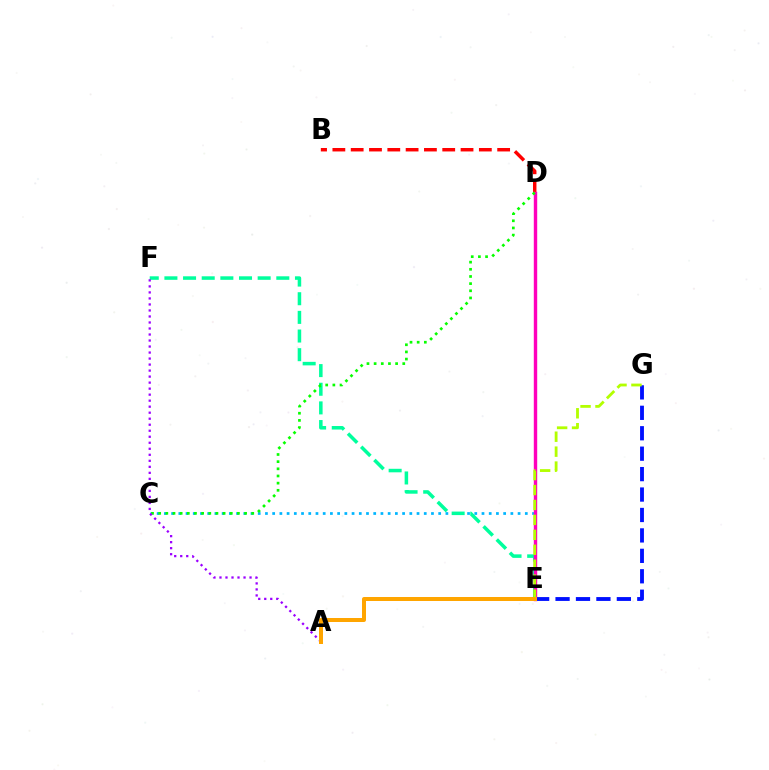{('B', 'D'): [{'color': '#ff0000', 'line_style': 'dashed', 'thickness': 2.49}], ('C', 'E'): [{'color': '#00b5ff', 'line_style': 'dotted', 'thickness': 1.96}], ('E', 'F'): [{'color': '#00ff9d', 'line_style': 'dashed', 'thickness': 2.53}], ('D', 'E'): [{'color': '#ff00bd', 'line_style': 'solid', 'thickness': 2.45}], ('E', 'G'): [{'color': '#0010ff', 'line_style': 'dashed', 'thickness': 2.78}, {'color': '#b3ff00', 'line_style': 'dashed', 'thickness': 2.03}], ('C', 'D'): [{'color': '#08ff00', 'line_style': 'dotted', 'thickness': 1.95}], ('A', 'F'): [{'color': '#9b00ff', 'line_style': 'dotted', 'thickness': 1.63}], ('A', 'E'): [{'color': '#ffa500', 'line_style': 'solid', 'thickness': 2.88}]}